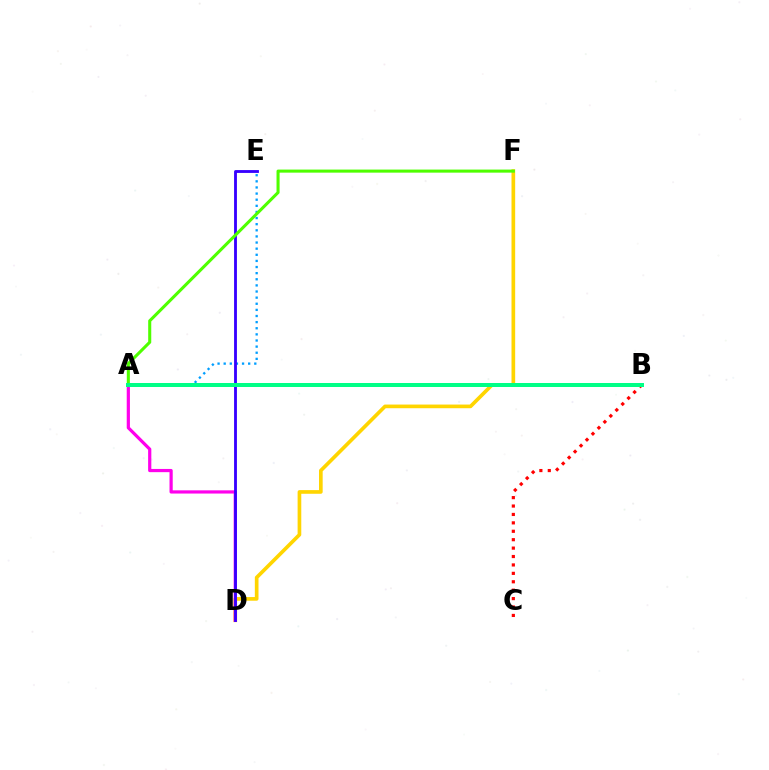{('A', 'E'): [{'color': '#009eff', 'line_style': 'dotted', 'thickness': 1.66}], ('D', 'F'): [{'color': '#ffd500', 'line_style': 'solid', 'thickness': 2.64}], ('A', 'D'): [{'color': '#ff00ed', 'line_style': 'solid', 'thickness': 2.31}], ('B', 'C'): [{'color': '#ff0000', 'line_style': 'dotted', 'thickness': 2.29}], ('D', 'E'): [{'color': '#3700ff', 'line_style': 'solid', 'thickness': 2.05}], ('A', 'F'): [{'color': '#4fff00', 'line_style': 'solid', 'thickness': 2.21}], ('A', 'B'): [{'color': '#00ff86', 'line_style': 'solid', 'thickness': 2.88}]}